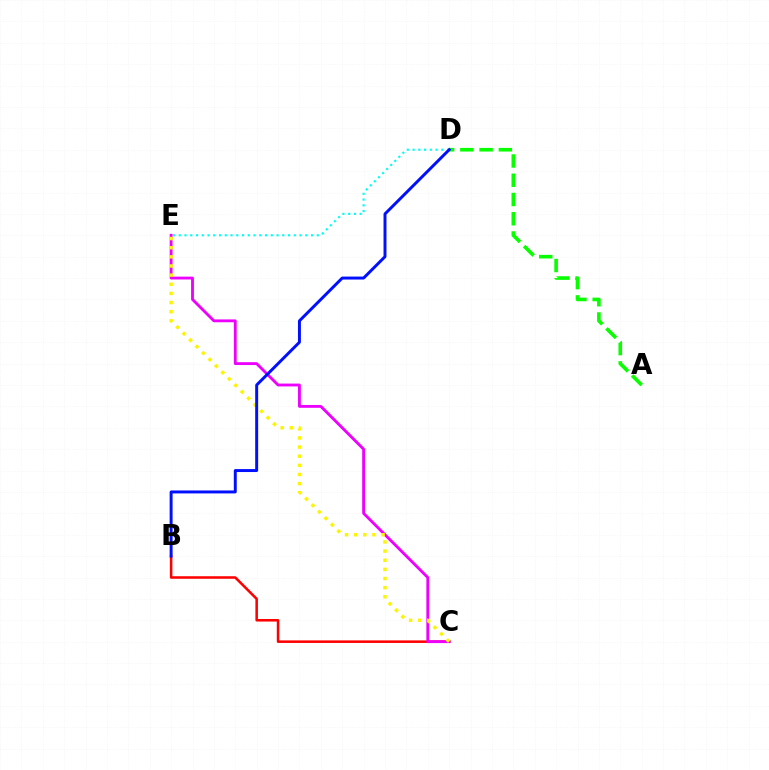{('A', 'D'): [{'color': '#08ff00', 'line_style': 'dashed', 'thickness': 2.62}], ('D', 'E'): [{'color': '#00fff6', 'line_style': 'dotted', 'thickness': 1.56}], ('B', 'C'): [{'color': '#ff0000', 'line_style': 'solid', 'thickness': 1.83}], ('C', 'E'): [{'color': '#ee00ff', 'line_style': 'solid', 'thickness': 2.05}, {'color': '#fcf500', 'line_style': 'dotted', 'thickness': 2.48}], ('B', 'D'): [{'color': '#0010ff', 'line_style': 'solid', 'thickness': 2.13}]}